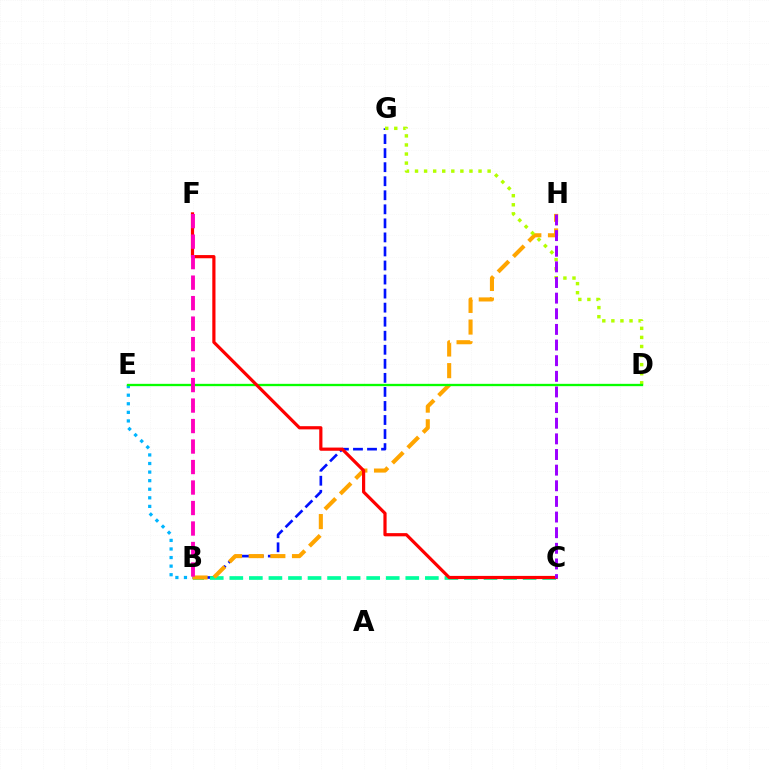{('B', 'G'): [{'color': '#0010ff', 'line_style': 'dashed', 'thickness': 1.91}], ('B', 'C'): [{'color': '#00ff9d', 'line_style': 'dashed', 'thickness': 2.66}], ('B', 'E'): [{'color': '#00b5ff', 'line_style': 'dotted', 'thickness': 2.33}], ('B', 'H'): [{'color': '#ffa500', 'line_style': 'dashed', 'thickness': 2.94}], ('D', 'G'): [{'color': '#b3ff00', 'line_style': 'dotted', 'thickness': 2.47}], ('D', 'E'): [{'color': '#08ff00', 'line_style': 'solid', 'thickness': 1.67}], ('C', 'F'): [{'color': '#ff0000', 'line_style': 'solid', 'thickness': 2.3}], ('C', 'H'): [{'color': '#9b00ff', 'line_style': 'dashed', 'thickness': 2.12}], ('B', 'F'): [{'color': '#ff00bd', 'line_style': 'dashed', 'thickness': 2.78}]}